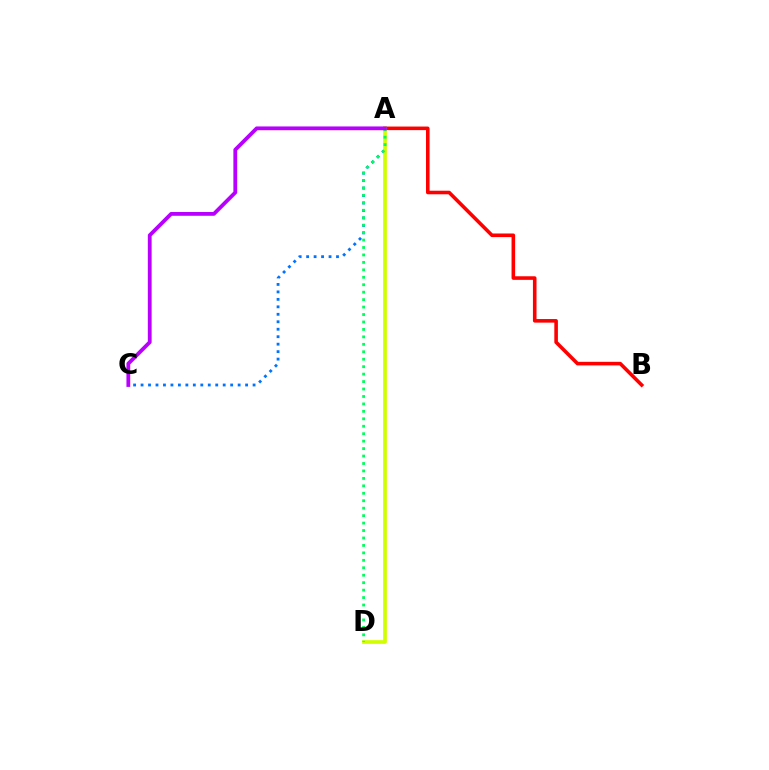{('A', 'B'): [{'color': '#ff0000', 'line_style': 'solid', 'thickness': 2.58}], ('A', 'C'): [{'color': '#0074ff', 'line_style': 'dotted', 'thickness': 2.03}, {'color': '#b900ff', 'line_style': 'solid', 'thickness': 2.73}], ('A', 'D'): [{'color': '#d1ff00', 'line_style': 'solid', 'thickness': 2.67}, {'color': '#00ff5c', 'line_style': 'dotted', 'thickness': 2.02}]}